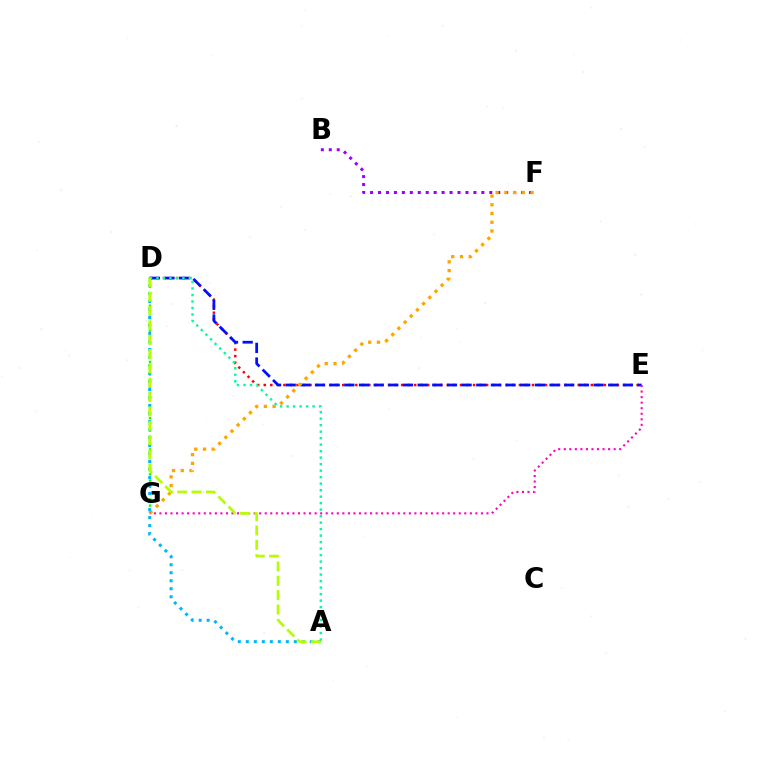{('B', 'F'): [{'color': '#9b00ff', 'line_style': 'dotted', 'thickness': 2.16}], ('D', 'G'): [{'color': '#08ff00', 'line_style': 'dotted', 'thickness': 1.7}], ('D', 'E'): [{'color': '#ff0000', 'line_style': 'dotted', 'thickness': 1.78}, {'color': '#0010ff', 'line_style': 'dashed', 'thickness': 1.99}], ('F', 'G'): [{'color': '#ffa500', 'line_style': 'dotted', 'thickness': 2.37}], ('E', 'G'): [{'color': '#ff00bd', 'line_style': 'dotted', 'thickness': 1.51}], ('A', 'D'): [{'color': '#00ff9d', 'line_style': 'dotted', 'thickness': 1.77}, {'color': '#00b5ff', 'line_style': 'dotted', 'thickness': 2.17}, {'color': '#b3ff00', 'line_style': 'dashed', 'thickness': 1.95}]}